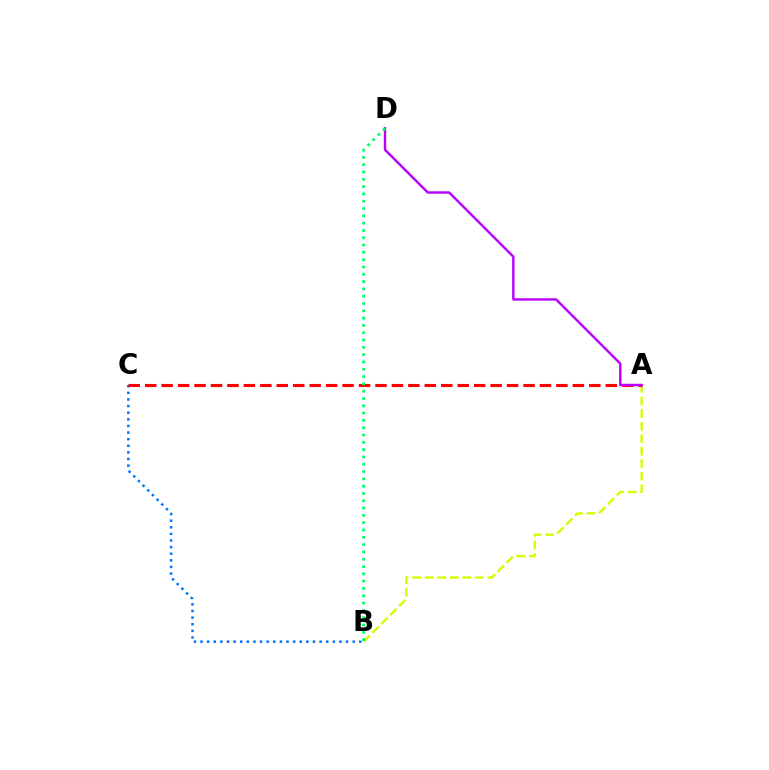{('A', 'B'): [{'color': '#d1ff00', 'line_style': 'dashed', 'thickness': 1.7}], ('B', 'C'): [{'color': '#0074ff', 'line_style': 'dotted', 'thickness': 1.8}], ('A', 'C'): [{'color': '#ff0000', 'line_style': 'dashed', 'thickness': 2.23}], ('A', 'D'): [{'color': '#b900ff', 'line_style': 'solid', 'thickness': 1.73}], ('B', 'D'): [{'color': '#00ff5c', 'line_style': 'dotted', 'thickness': 1.99}]}